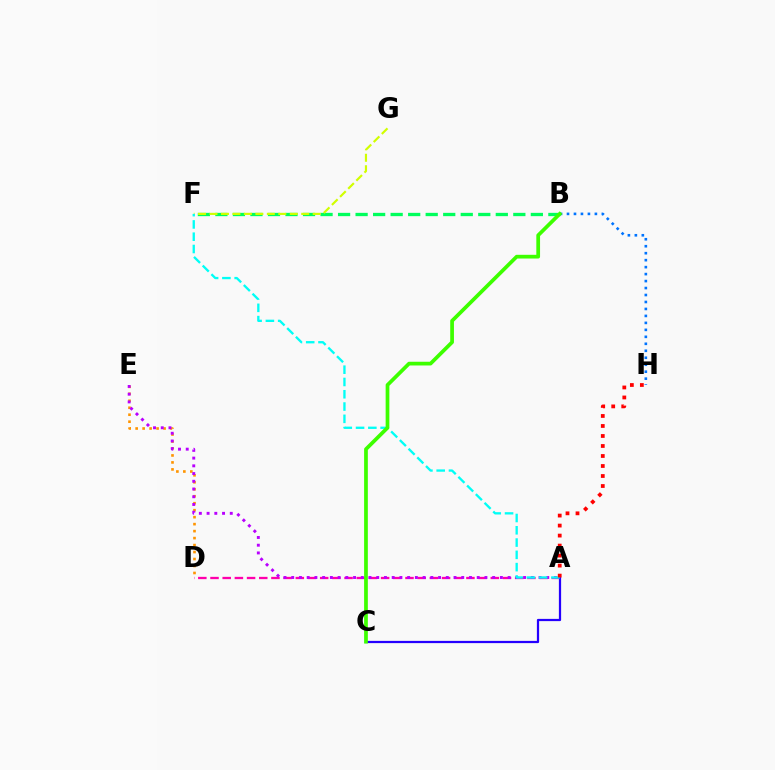{('B', 'F'): [{'color': '#00ff5c', 'line_style': 'dashed', 'thickness': 2.38}], ('D', 'E'): [{'color': '#ff9400', 'line_style': 'dotted', 'thickness': 1.9}], ('B', 'H'): [{'color': '#0074ff', 'line_style': 'dotted', 'thickness': 1.89}], ('A', 'D'): [{'color': '#ff00ac', 'line_style': 'dashed', 'thickness': 1.66}], ('F', 'G'): [{'color': '#d1ff00', 'line_style': 'dashed', 'thickness': 1.56}], ('A', 'E'): [{'color': '#b900ff', 'line_style': 'dotted', 'thickness': 2.1}], ('A', 'C'): [{'color': '#2500ff', 'line_style': 'solid', 'thickness': 1.61}], ('A', 'F'): [{'color': '#00fff6', 'line_style': 'dashed', 'thickness': 1.67}], ('B', 'C'): [{'color': '#3dff00', 'line_style': 'solid', 'thickness': 2.68}], ('A', 'H'): [{'color': '#ff0000', 'line_style': 'dotted', 'thickness': 2.72}]}